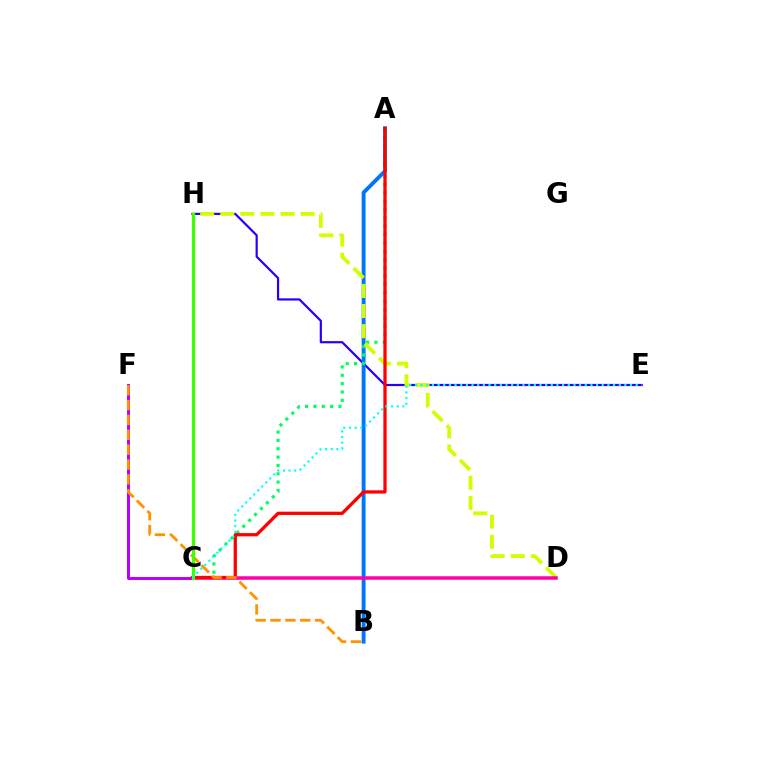{('E', 'H'): [{'color': '#2500ff', 'line_style': 'solid', 'thickness': 1.58}], ('C', 'F'): [{'color': '#b900ff', 'line_style': 'solid', 'thickness': 2.14}], ('A', 'B'): [{'color': '#0074ff', 'line_style': 'solid', 'thickness': 2.79}], ('A', 'C'): [{'color': '#00ff5c', 'line_style': 'dotted', 'thickness': 2.27}, {'color': '#ff0000', 'line_style': 'solid', 'thickness': 2.36}], ('D', 'H'): [{'color': '#d1ff00', 'line_style': 'dashed', 'thickness': 2.73}], ('C', 'D'): [{'color': '#ff00ac', 'line_style': 'solid', 'thickness': 2.52}], ('B', 'F'): [{'color': '#ff9400', 'line_style': 'dashed', 'thickness': 2.02}], ('C', 'H'): [{'color': '#3dff00', 'line_style': 'solid', 'thickness': 2.3}], ('C', 'E'): [{'color': '#00fff6', 'line_style': 'dotted', 'thickness': 1.54}]}